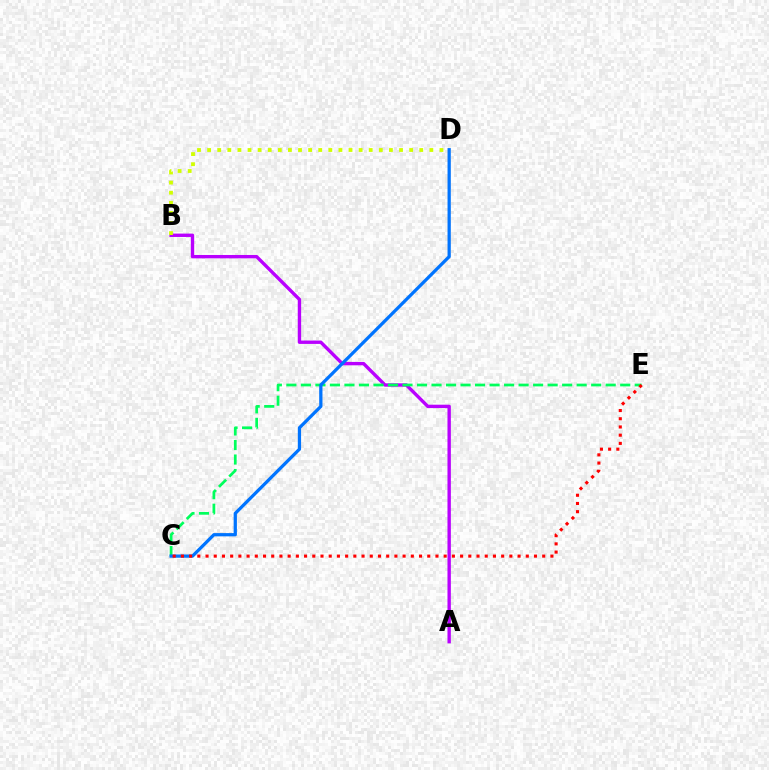{('A', 'B'): [{'color': '#b900ff', 'line_style': 'solid', 'thickness': 2.43}], ('C', 'E'): [{'color': '#00ff5c', 'line_style': 'dashed', 'thickness': 1.97}, {'color': '#ff0000', 'line_style': 'dotted', 'thickness': 2.23}], ('B', 'D'): [{'color': '#d1ff00', 'line_style': 'dotted', 'thickness': 2.74}], ('C', 'D'): [{'color': '#0074ff', 'line_style': 'solid', 'thickness': 2.34}]}